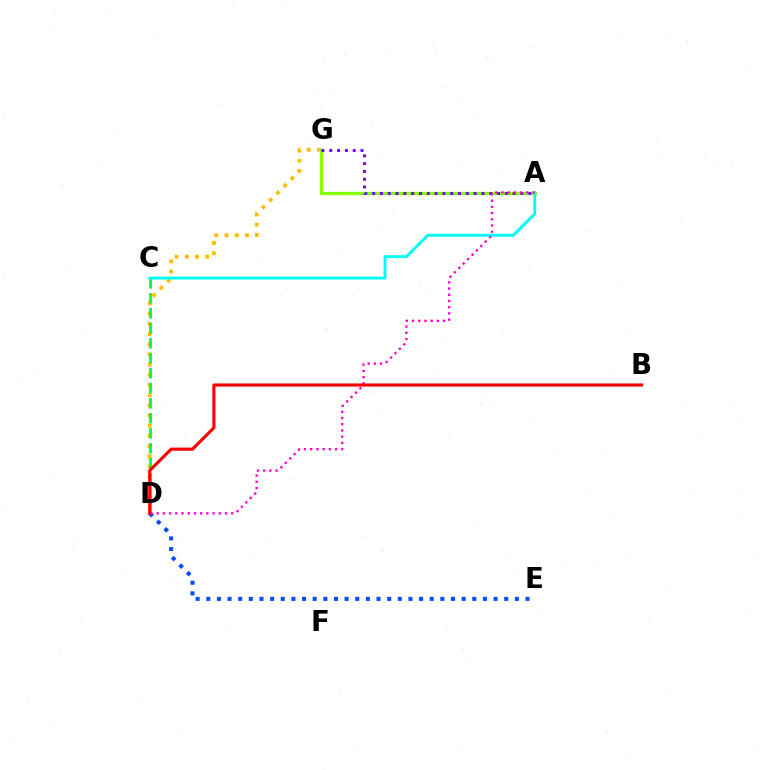{('D', 'G'): [{'color': '#ffbd00', 'line_style': 'dotted', 'thickness': 2.77}], ('A', 'G'): [{'color': '#84ff00', 'line_style': 'solid', 'thickness': 2.34}, {'color': '#7200ff', 'line_style': 'dotted', 'thickness': 2.12}], ('D', 'E'): [{'color': '#004bff', 'line_style': 'dotted', 'thickness': 2.89}], ('C', 'D'): [{'color': '#00ff39', 'line_style': 'dashed', 'thickness': 2.04}], ('A', 'C'): [{'color': '#00fff6', 'line_style': 'solid', 'thickness': 2.1}], ('A', 'D'): [{'color': '#ff00cf', 'line_style': 'dotted', 'thickness': 1.69}], ('B', 'D'): [{'color': '#ff0000', 'line_style': 'solid', 'thickness': 2.25}]}